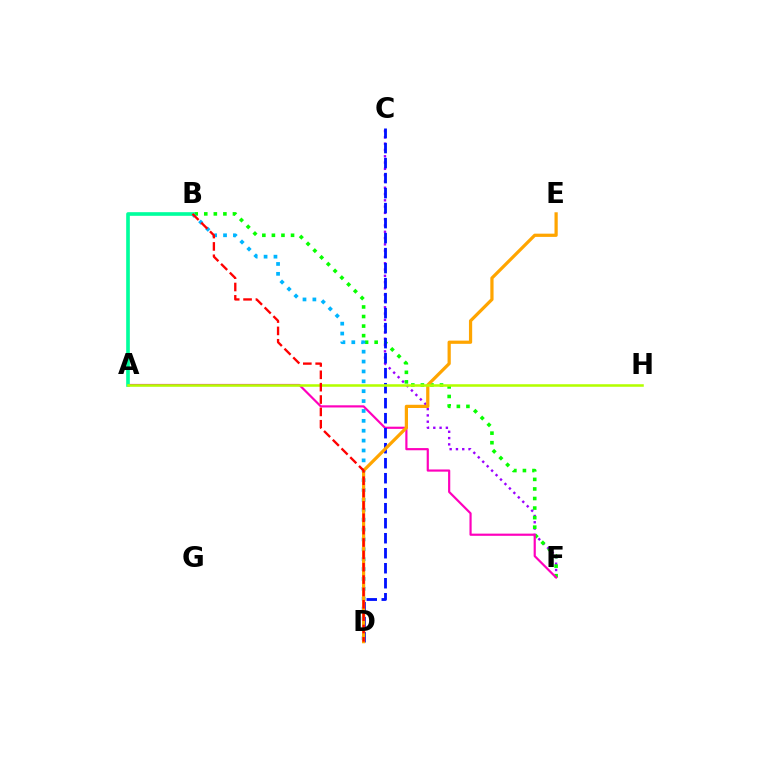{('C', 'F'): [{'color': '#9b00ff', 'line_style': 'dotted', 'thickness': 1.71}], ('B', 'F'): [{'color': '#08ff00', 'line_style': 'dotted', 'thickness': 2.6}], ('B', 'D'): [{'color': '#00b5ff', 'line_style': 'dotted', 'thickness': 2.68}, {'color': '#ff0000', 'line_style': 'dashed', 'thickness': 1.68}], ('A', 'F'): [{'color': '#ff00bd', 'line_style': 'solid', 'thickness': 1.57}], ('C', 'D'): [{'color': '#0010ff', 'line_style': 'dashed', 'thickness': 2.04}], ('A', 'B'): [{'color': '#00ff9d', 'line_style': 'solid', 'thickness': 2.62}], ('D', 'E'): [{'color': '#ffa500', 'line_style': 'solid', 'thickness': 2.32}], ('A', 'H'): [{'color': '#b3ff00', 'line_style': 'solid', 'thickness': 1.83}]}